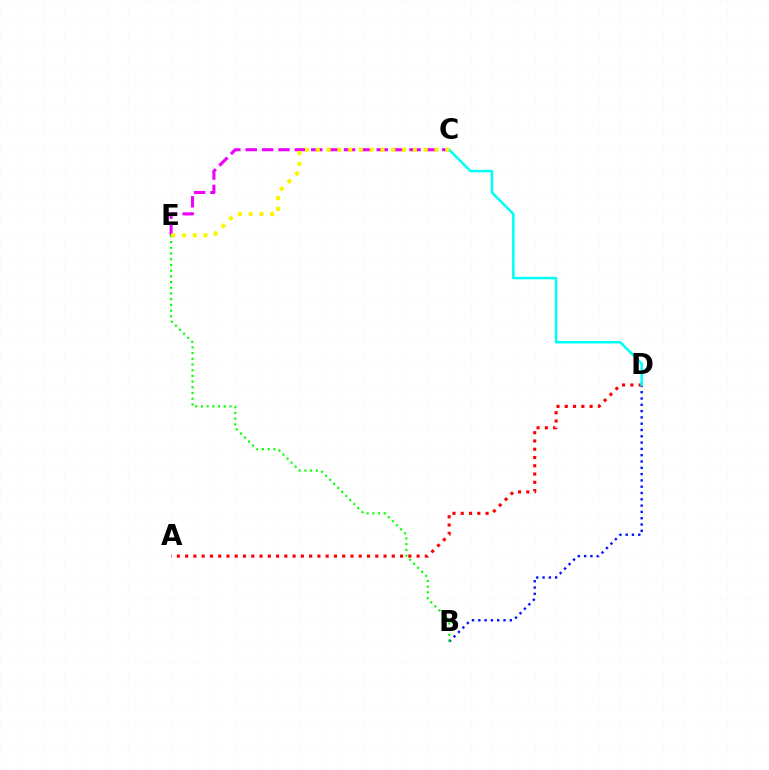{('C', 'E'): [{'color': '#ee00ff', 'line_style': 'dashed', 'thickness': 2.23}, {'color': '#fcf500', 'line_style': 'dotted', 'thickness': 2.93}], ('B', 'D'): [{'color': '#0010ff', 'line_style': 'dotted', 'thickness': 1.71}], ('A', 'D'): [{'color': '#ff0000', 'line_style': 'dotted', 'thickness': 2.25}], ('B', 'E'): [{'color': '#08ff00', 'line_style': 'dotted', 'thickness': 1.55}], ('C', 'D'): [{'color': '#00fff6', 'line_style': 'solid', 'thickness': 1.82}]}